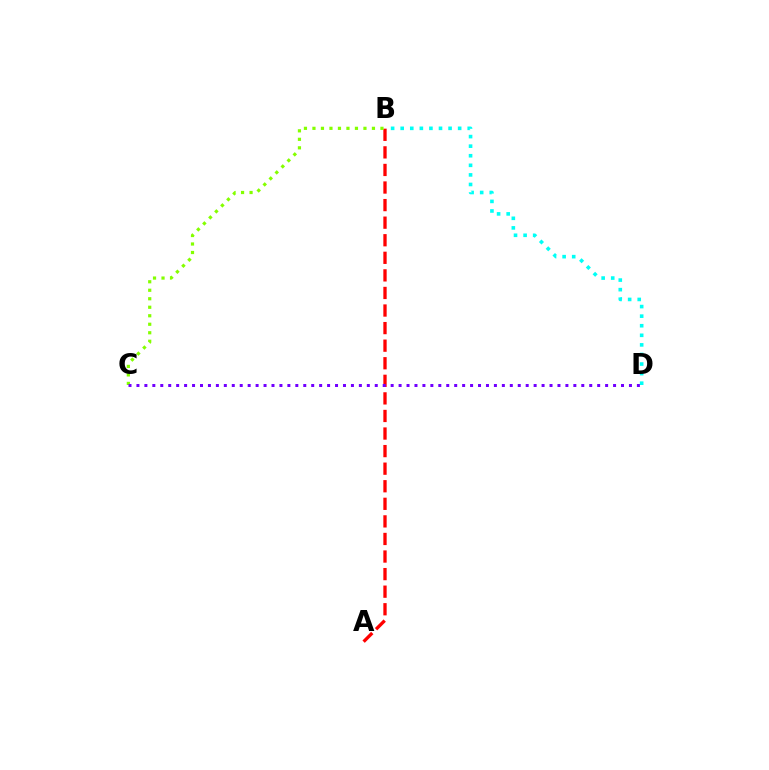{('A', 'B'): [{'color': '#ff0000', 'line_style': 'dashed', 'thickness': 2.39}], ('B', 'D'): [{'color': '#00fff6', 'line_style': 'dotted', 'thickness': 2.6}], ('B', 'C'): [{'color': '#84ff00', 'line_style': 'dotted', 'thickness': 2.31}], ('C', 'D'): [{'color': '#7200ff', 'line_style': 'dotted', 'thickness': 2.16}]}